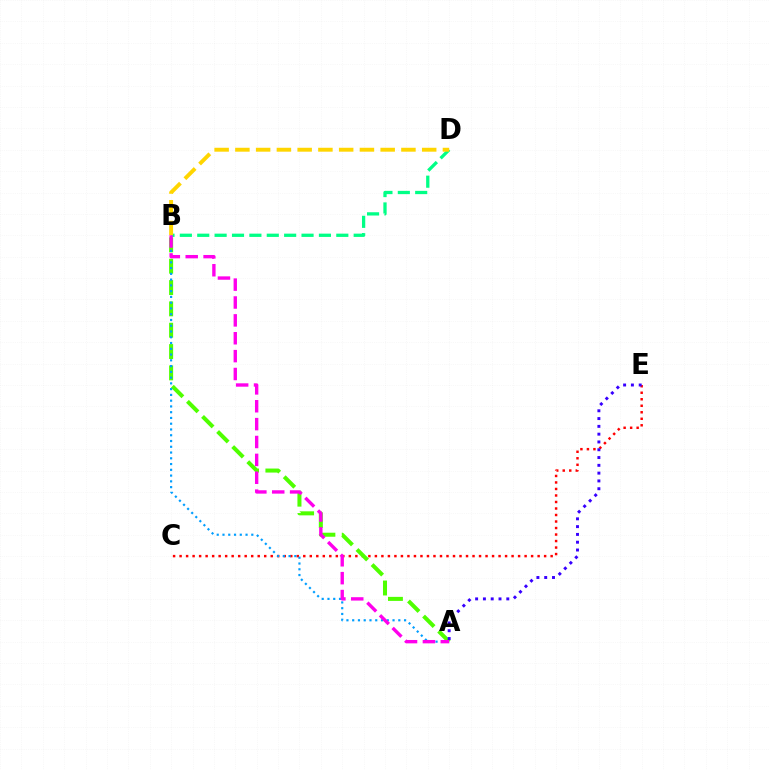{('C', 'E'): [{'color': '#ff0000', 'line_style': 'dotted', 'thickness': 1.77}], ('B', 'D'): [{'color': '#00ff86', 'line_style': 'dashed', 'thickness': 2.36}, {'color': '#ffd500', 'line_style': 'dashed', 'thickness': 2.82}], ('A', 'B'): [{'color': '#4fff00', 'line_style': 'dashed', 'thickness': 2.9}, {'color': '#009eff', 'line_style': 'dotted', 'thickness': 1.57}, {'color': '#ff00ed', 'line_style': 'dashed', 'thickness': 2.43}], ('A', 'E'): [{'color': '#3700ff', 'line_style': 'dotted', 'thickness': 2.12}]}